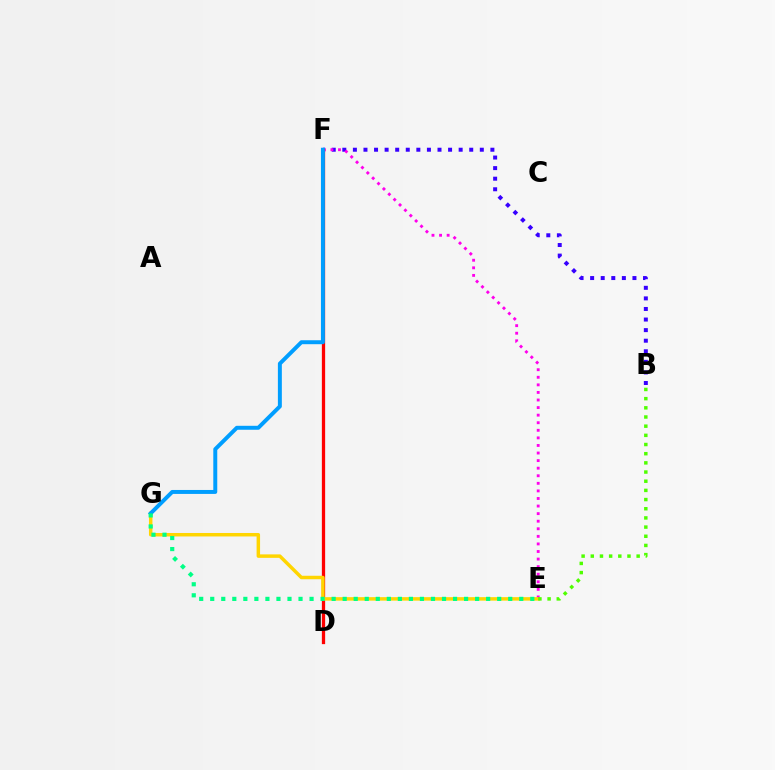{('B', 'F'): [{'color': '#3700ff', 'line_style': 'dotted', 'thickness': 2.87}], ('E', 'F'): [{'color': '#ff00ed', 'line_style': 'dotted', 'thickness': 2.06}], ('D', 'F'): [{'color': '#ff0000', 'line_style': 'solid', 'thickness': 2.36}], ('E', 'G'): [{'color': '#ffd500', 'line_style': 'solid', 'thickness': 2.5}, {'color': '#00ff86', 'line_style': 'dotted', 'thickness': 3.0}], ('F', 'G'): [{'color': '#009eff', 'line_style': 'solid', 'thickness': 2.85}], ('B', 'E'): [{'color': '#4fff00', 'line_style': 'dotted', 'thickness': 2.49}]}